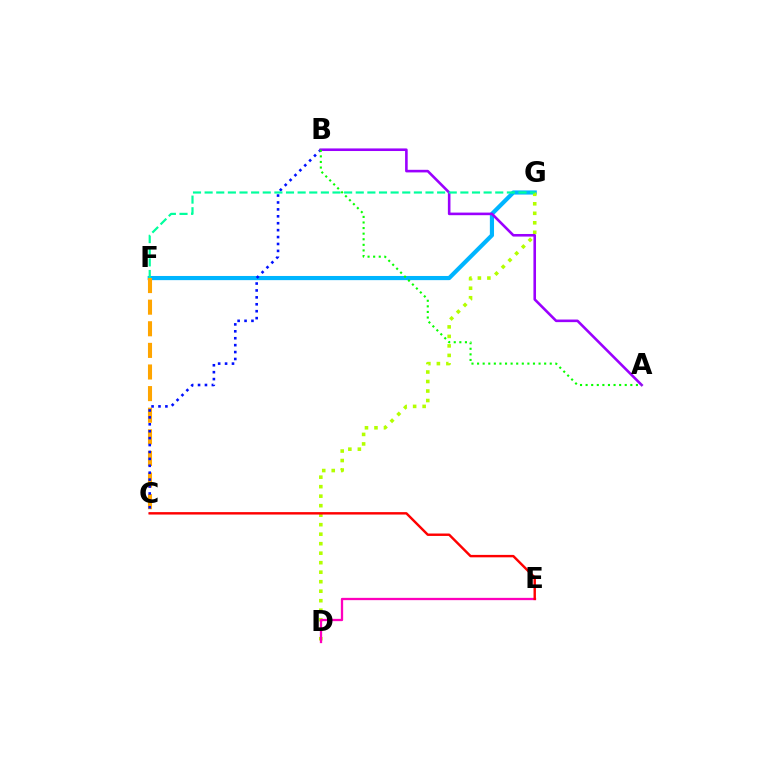{('F', 'G'): [{'color': '#00b5ff', 'line_style': 'solid', 'thickness': 2.99}, {'color': '#00ff9d', 'line_style': 'dashed', 'thickness': 1.58}], ('C', 'F'): [{'color': '#ffa500', 'line_style': 'dashed', 'thickness': 2.94}], ('D', 'G'): [{'color': '#b3ff00', 'line_style': 'dotted', 'thickness': 2.58}], ('B', 'C'): [{'color': '#0010ff', 'line_style': 'dotted', 'thickness': 1.88}], ('D', 'E'): [{'color': '#ff00bd', 'line_style': 'solid', 'thickness': 1.65}], ('A', 'B'): [{'color': '#9b00ff', 'line_style': 'solid', 'thickness': 1.87}, {'color': '#08ff00', 'line_style': 'dotted', 'thickness': 1.52}], ('C', 'E'): [{'color': '#ff0000', 'line_style': 'solid', 'thickness': 1.75}]}